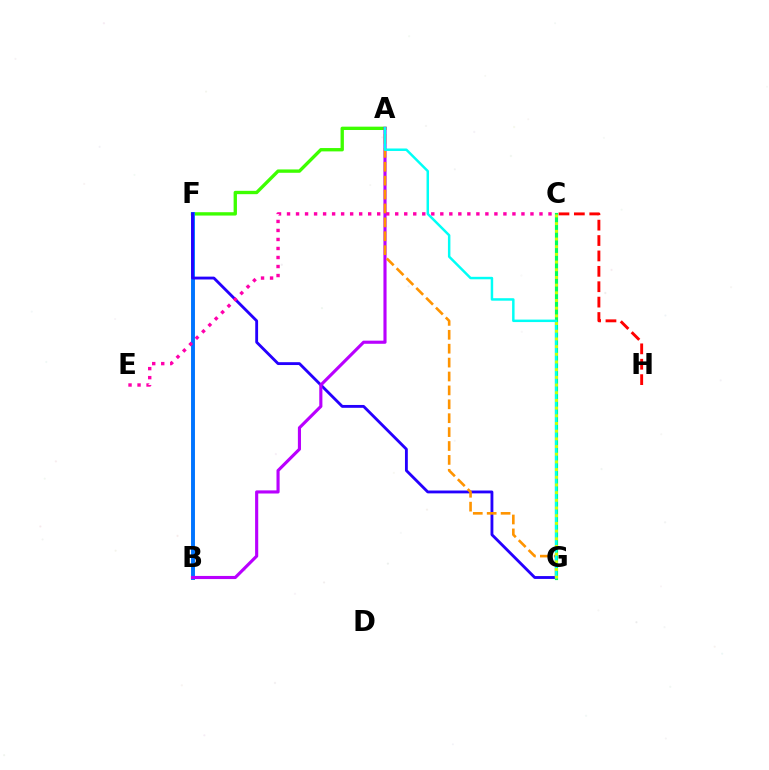{('A', 'F'): [{'color': '#3dff00', 'line_style': 'solid', 'thickness': 2.41}], ('B', 'F'): [{'color': '#0074ff', 'line_style': 'solid', 'thickness': 2.82}], ('F', 'G'): [{'color': '#2500ff', 'line_style': 'solid', 'thickness': 2.05}], ('A', 'B'): [{'color': '#b900ff', 'line_style': 'solid', 'thickness': 2.25}], ('C', 'H'): [{'color': '#ff0000', 'line_style': 'dashed', 'thickness': 2.09}], ('A', 'G'): [{'color': '#ff9400', 'line_style': 'dashed', 'thickness': 1.89}, {'color': '#00fff6', 'line_style': 'solid', 'thickness': 1.78}], ('C', 'E'): [{'color': '#ff00ac', 'line_style': 'dotted', 'thickness': 2.45}], ('C', 'G'): [{'color': '#00ff5c', 'line_style': 'solid', 'thickness': 2.28}, {'color': '#d1ff00', 'line_style': 'dotted', 'thickness': 2.09}]}